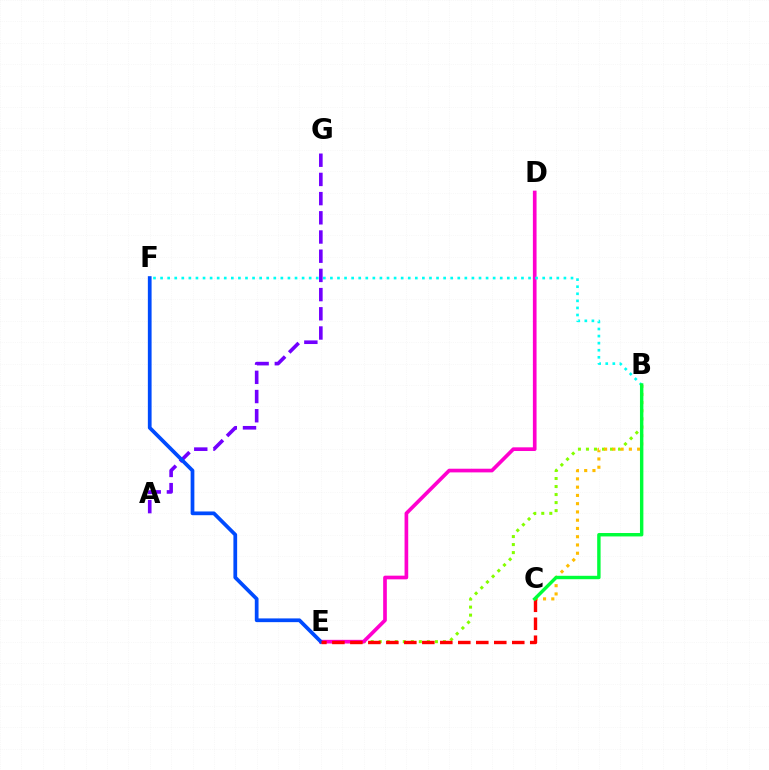{('B', 'E'): [{'color': '#84ff00', 'line_style': 'dotted', 'thickness': 2.18}], ('A', 'G'): [{'color': '#7200ff', 'line_style': 'dashed', 'thickness': 2.61}], ('D', 'E'): [{'color': '#ff00cf', 'line_style': 'solid', 'thickness': 2.64}], ('B', 'C'): [{'color': '#ffbd00', 'line_style': 'dotted', 'thickness': 2.24}, {'color': '#00ff39', 'line_style': 'solid', 'thickness': 2.46}], ('E', 'F'): [{'color': '#004bff', 'line_style': 'solid', 'thickness': 2.69}], ('C', 'E'): [{'color': '#ff0000', 'line_style': 'dashed', 'thickness': 2.44}], ('B', 'F'): [{'color': '#00fff6', 'line_style': 'dotted', 'thickness': 1.92}]}